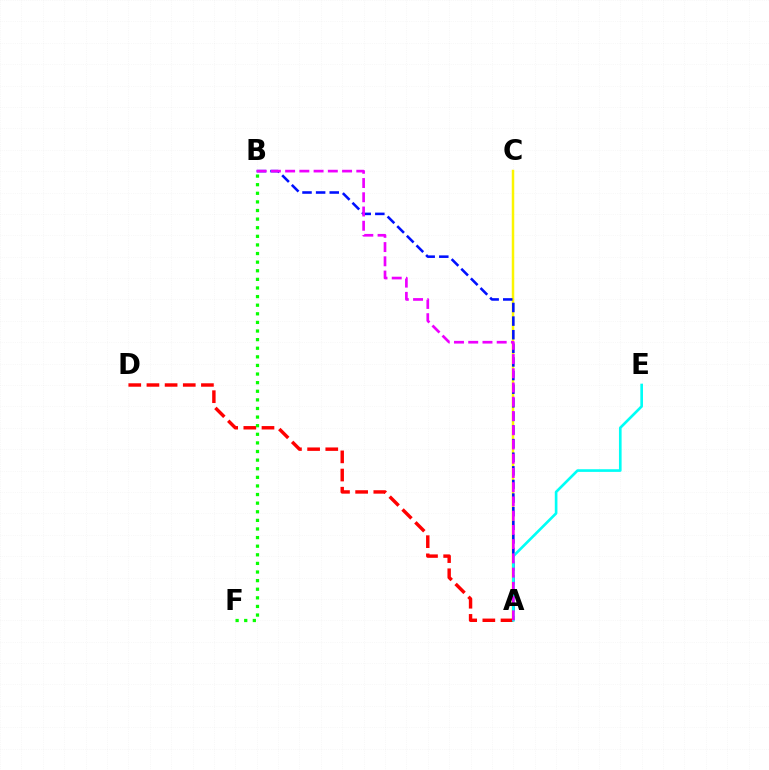{('A', 'C'): [{'color': '#fcf500', 'line_style': 'solid', 'thickness': 1.8}], ('A', 'D'): [{'color': '#ff0000', 'line_style': 'dashed', 'thickness': 2.47}], ('A', 'B'): [{'color': '#0010ff', 'line_style': 'dashed', 'thickness': 1.85}, {'color': '#ee00ff', 'line_style': 'dashed', 'thickness': 1.93}], ('A', 'E'): [{'color': '#00fff6', 'line_style': 'solid', 'thickness': 1.91}], ('B', 'F'): [{'color': '#08ff00', 'line_style': 'dotted', 'thickness': 2.34}]}